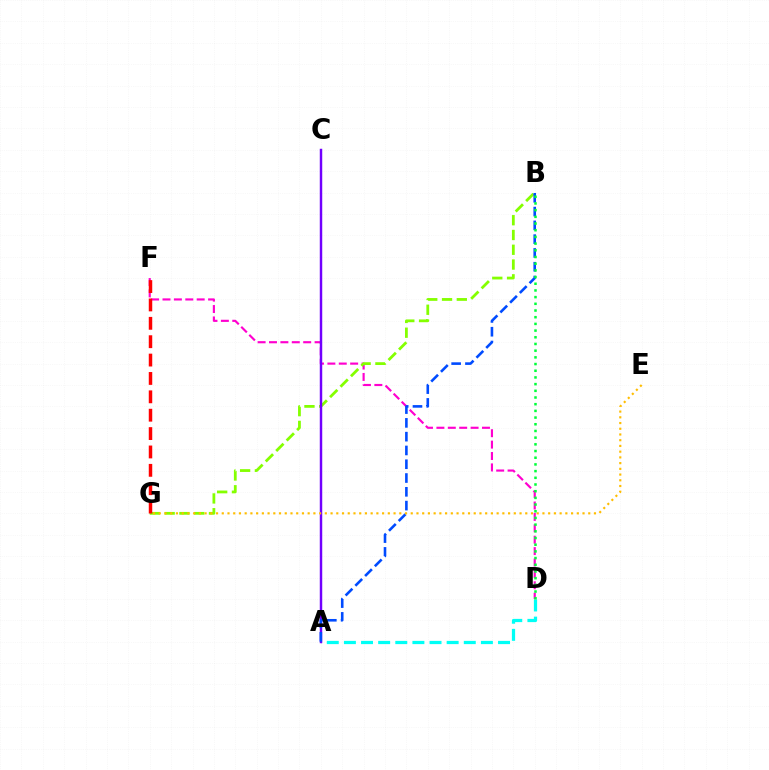{('D', 'F'): [{'color': '#ff00cf', 'line_style': 'dashed', 'thickness': 1.55}], ('B', 'G'): [{'color': '#84ff00', 'line_style': 'dashed', 'thickness': 2.01}], ('A', 'D'): [{'color': '#00fff6', 'line_style': 'dashed', 'thickness': 2.33}], ('A', 'C'): [{'color': '#7200ff', 'line_style': 'solid', 'thickness': 1.76}], ('A', 'B'): [{'color': '#004bff', 'line_style': 'dashed', 'thickness': 1.87}], ('E', 'G'): [{'color': '#ffbd00', 'line_style': 'dotted', 'thickness': 1.56}], ('F', 'G'): [{'color': '#ff0000', 'line_style': 'dashed', 'thickness': 2.5}], ('B', 'D'): [{'color': '#00ff39', 'line_style': 'dotted', 'thickness': 1.82}]}